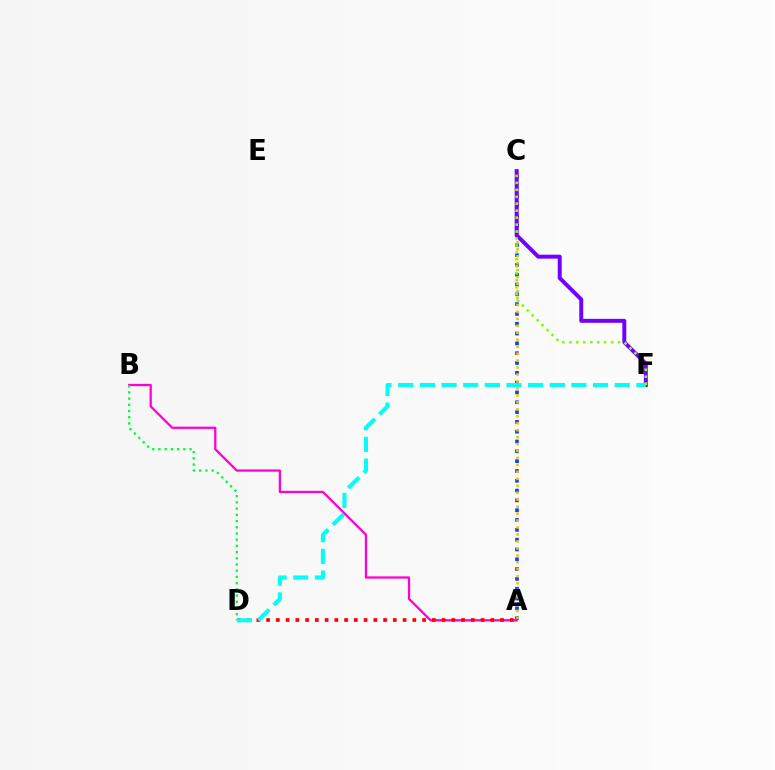{('A', 'C'): [{'color': '#004bff', 'line_style': 'dotted', 'thickness': 2.67}, {'color': '#ffbd00', 'line_style': 'dotted', 'thickness': 1.89}], ('C', 'F'): [{'color': '#7200ff', 'line_style': 'solid', 'thickness': 2.85}, {'color': '#84ff00', 'line_style': 'dotted', 'thickness': 1.89}], ('A', 'B'): [{'color': '#ff00cf', 'line_style': 'solid', 'thickness': 1.63}], ('A', 'D'): [{'color': '#ff0000', 'line_style': 'dotted', 'thickness': 2.65}], ('B', 'D'): [{'color': '#00ff39', 'line_style': 'dotted', 'thickness': 1.69}], ('D', 'F'): [{'color': '#00fff6', 'line_style': 'dashed', 'thickness': 2.94}]}